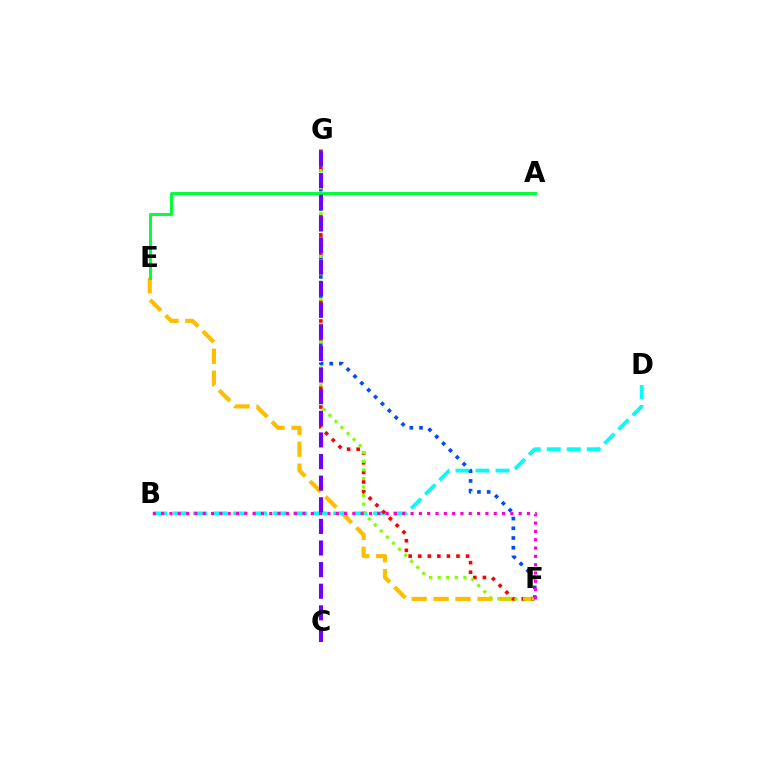{('E', 'F'): [{'color': '#ffbd00', 'line_style': 'dashed', 'thickness': 2.98}], ('B', 'D'): [{'color': '#00fff6', 'line_style': 'dashed', 'thickness': 2.72}], ('F', 'G'): [{'color': '#004bff', 'line_style': 'dotted', 'thickness': 2.64}, {'color': '#ff0000', 'line_style': 'dotted', 'thickness': 2.6}, {'color': '#84ff00', 'line_style': 'dotted', 'thickness': 2.33}], ('A', 'E'): [{'color': '#00ff39', 'line_style': 'solid', 'thickness': 2.13}], ('B', 'F'): [{'color': '#ff00cf', 'line_style': 'dotted', 'thickness': 2.26}], ('C', 'G'): [{'color': '#7200ff', 'line_style': 'dashed', 'thickness': 2.94}]}